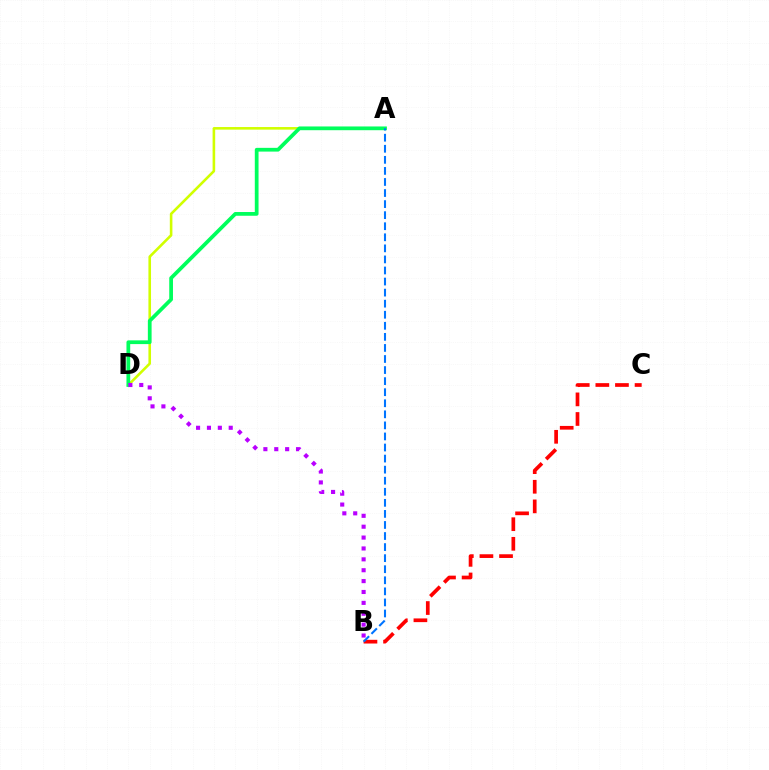{('A', 'D'): [{'color': '#d1ff00', 'line_style': 'solid', 'thickness': 1.87}, {'color': '#00ff5c', 'line_style': 'solid', 'thickness': 2.69}], ('B', 'C'): [{'color': '#ff0000', 'line_style': 'dashed', 'thickness': 2.66}], ('A', 'B'): [{'color': '#0074ff', 'line_style': 'dashed', 'thickness': 1.5}], ('B', 'D'): [{'color': '#b900ff', 'line_style': 'dotted', 'thickness': 2.96}]}